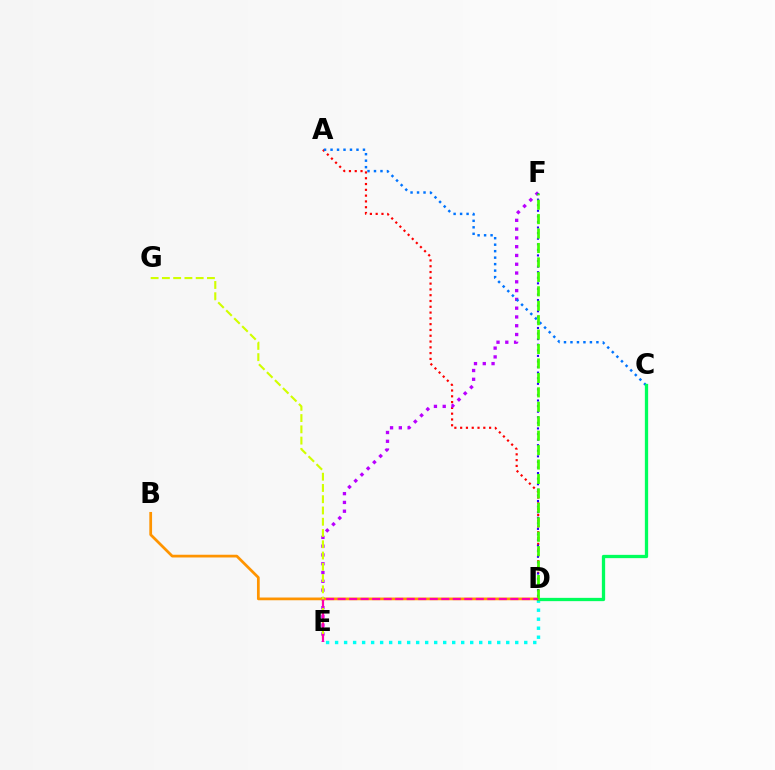{('D', 'E'): [{'color': '#00fff6', 'line_style': 'dotted', 'thickness': 2.45}, {'color': '#ff00ac', 'line_style': 'dashed', 'thickness': 1.56}], ('A', 'D'): [{'color': '#ff0000', 'line_style': 'dotted', 'thickness': 1.57}], ('E', 'F'): [{'color': '#b900ff', 'line_style': 'dotted', 'thickness': 2.39}], ('A', 'C'): [{'color': '#0074ff', 'line_style': 'dotted', 'thickness': 1.76}], ('C', 'D'): [{'color': '#00ff5c', 'line_style': 'solid', 'thickness': 2.36}], ('D', 'F'): [{'color': '#2500ff', 'line_style': 'dotted', 'thickness': 1.52}, {'color': '#3dff00', 'line_style': 'dashed', 'thickness': 1.96}], ('B', 'D'): [{'color': '#ff9400', 'line_style': 'solid', 'thickness': 1.97}], ('E', 'G'): [{'color': '#d1ff00', 'line_style': 'dashed', 'thickness': 1.53}]}